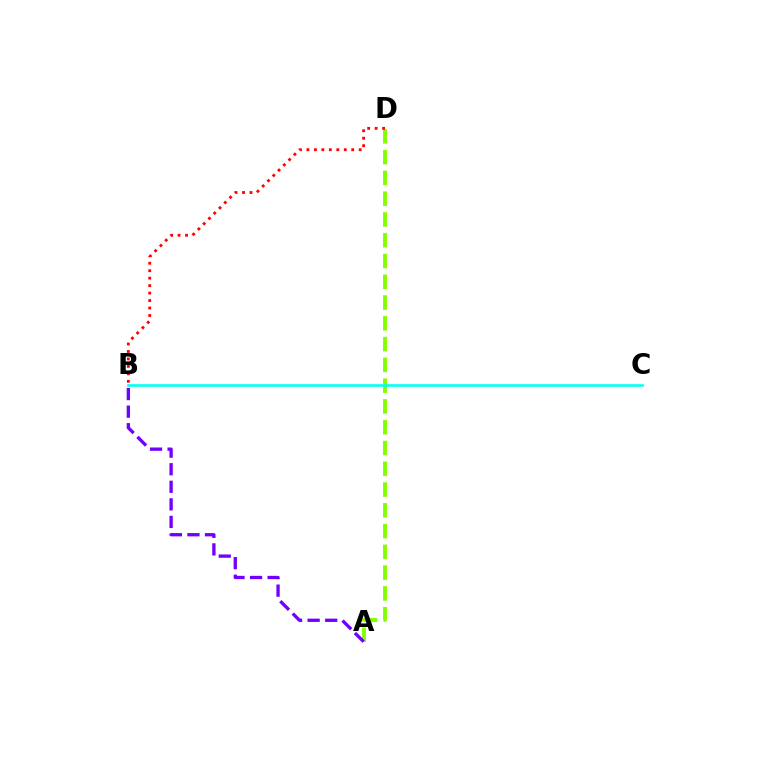{('A', 'D'): [{'color': '#84ff00', 'line_style': 'dashed', 'thickness': 2.82}], ('A', 'B'): [{'color': '#7200ff', 'line_style': 'dashed', 'thickness': 2.39}], ('B', 'D'): [{'color': '#ff0000', 'line_style': 'dotted', 'thickness': 2.03}], ('B', 'C'): [{'color': '#00fff6', 'line_style': 'solid', 'thickness': 1.86}]}